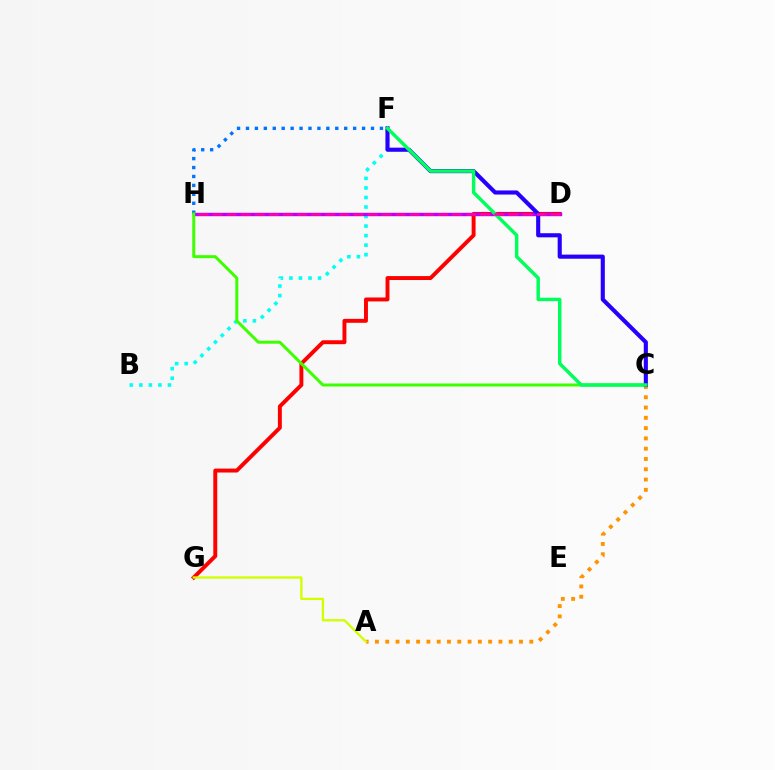{('F', 'H'): [{'color': '#0074ff', 'line_style': 'dotted', 'thickness': 2.43}], ('D', 'G'): [{'color': '#ff0000', 'line_style': 'solid', 'thickness': 2.83}], ('B', 'F'): [{'color': '#00fff6', 'line_style': 'dotted', 'thickness': 2.59}], ('D', 'H'): [{'color': '#b900ff', 'line_style': 'solid', 'thickness': 2.45}, {'color': '#ff00ac', 'line_style': 'dashed', 'thickness': 1.91}], ('A', 'C'): [{'color': '#ff9400', 'line_style': 'dotted', 'thickness': 2.8}], ('A', 'G'): [{'color': '#d1ff00', 'line_style': 'solid', 'thickness': 1.66}], ('C', 'H'): [{'color': '#3dff00', 'line_style': 'solid', 'thickness': 2.15}], ('C', 'F'): [{'color': '#2500ff', 'line_style': 'solid', 'thickness': 2.96}, {'color': '#00ff5c', 'line_style': 'solid', 'thickness': 2.48}]}